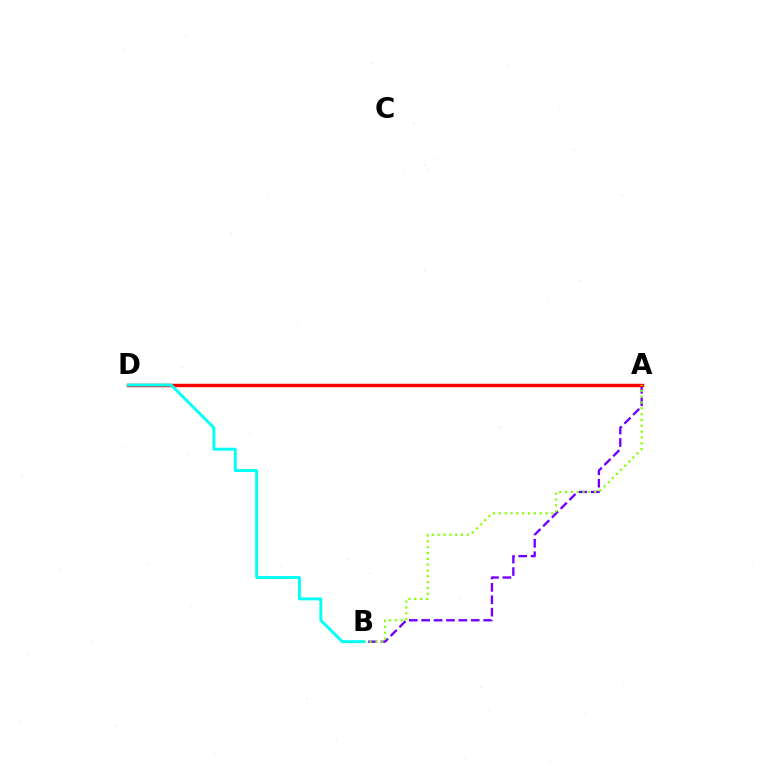{('A', 'B'): [{'color': '#7200ff', 'line_style': 'dashed', 'thickness': 1.68}, {'color': '#84ff00', 'line_style': 'dotted', 'thickness': 1.59}], ('A', 'D'): [{'color': '#ff0000', 'line_style': 'solid', 'thickness': 2.47}], ('B', 'D'): [{'color': '#00fff6', 'line_style': 'solid', 'thickness': 2.09}]}